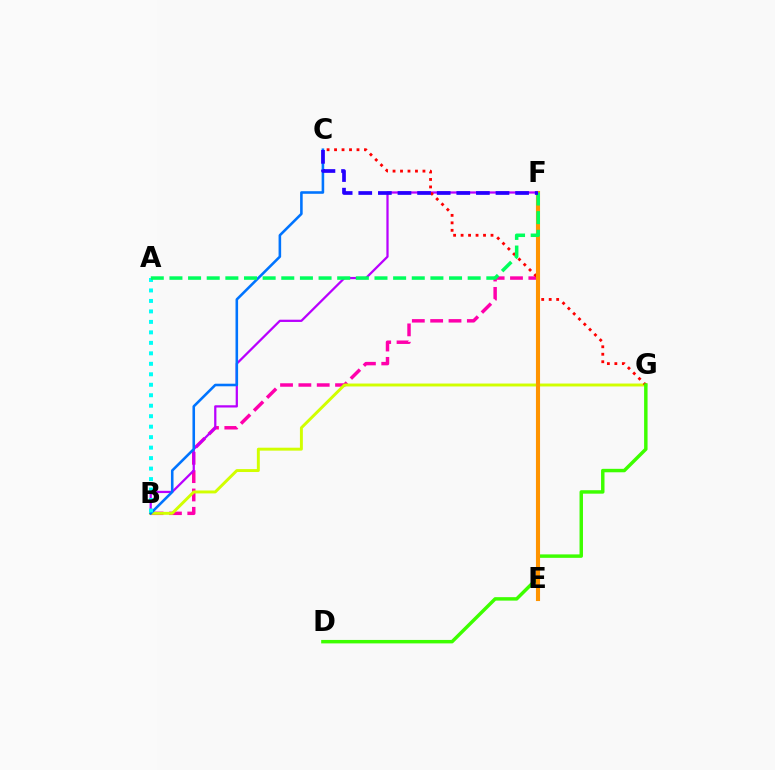{('B', 'F'): [{'color': '#ff00ac', 'line_style': 'dashed', 'thickness': 2.49}, {'color': '#b900ff', 'line_style': 'solid', 'thickness': 1.62}], ('B', 'G'): [{'color': '#d1ff00', 'line_style': 'solid', 'thickness': 2.11}], ('B', 'C'): [{'color': '#0074ff', 'line_style': 'solid', 'thickness': 1.86}], ('C', 'G'): [{'color': '#ff0000', 'line_style': 'dotted', 'thickness': 2.03}], ('D', 'G'): [{'color': '#3dff00', 'line_style': 'solid', 'thickness': 2.49}], ('E', 'F'): [{'color': '#ff9400', 'line_style': 'solid', 'thickness': 2.96}], ('A', 'B'): [{'color': '#00fff6', 'line_style': 'dotted', 'thickness': 2.85}], ('A', 'F'): [{'color': '#00ff5c', 'line_style': 'dashed', 'thickness': 2.53}], ('C', 'F'): [{'color': '#2500ff', 'line_style': 'dashed', 'thickness': 2.66}]}